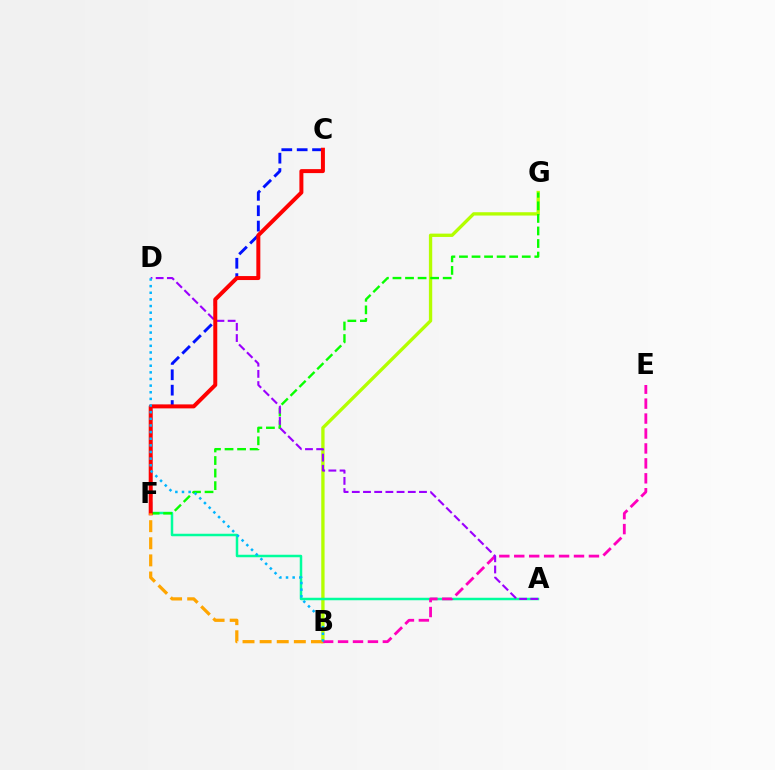{('B', 'G'): [{'color': '#b3ff00', 'line_style': 'solid', 'thickness': 2.39}], ('A', 'F'): [{'color': '#00ff9d', 'line_style': 'solid', 'thickness': 1.8}], ('F', 'G'): [{'color': '#08ff00', 'line_style': 'dashed', 'thickness': 1.71}], ('B', 'E'): [{'color': '#ff00bd', 'line_style': 'dashed', 'thickness': 2.03}], ('A', 'D'): [{'color': '#9b00ff', 'line_style': 'dashed', 'thickness': 1.52}], ('C', 'F'): [{'color': '#0010ff', 'line_style': 'dashed', 'thickness': 2.09}, {'color': '#ff0000', 'line_style': 'solid', 'thickness': 2.86}], ('B', 'F'): [{'color': '#ffa500', 'line_style': 'dashed', 'thickness': 2.32}], ('B', 'D'): [{'color': '#00b5ff', 'line_style': 'dotted', 'thickness': 1.8}]}